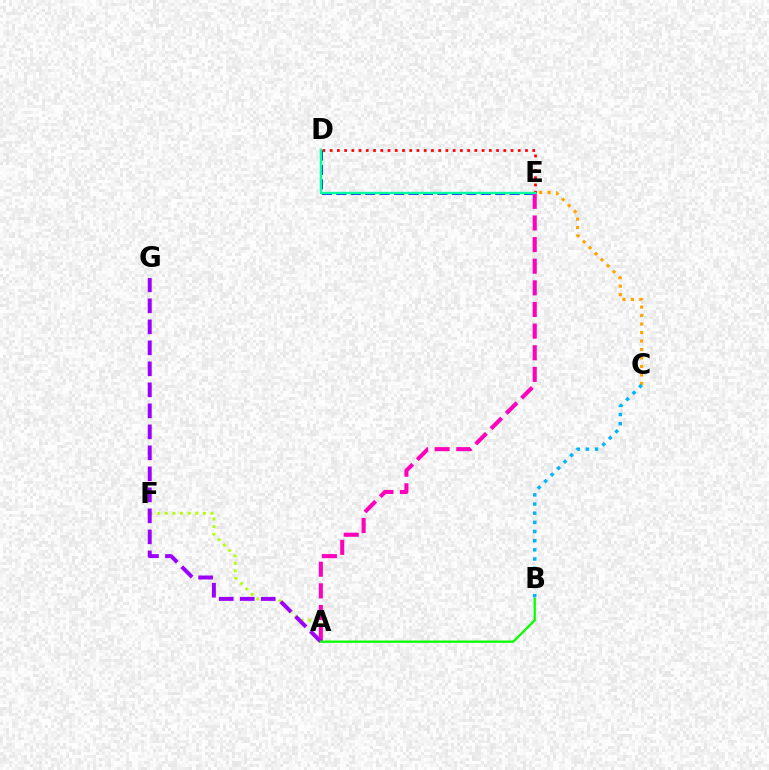{('D', 'E'): [{'color': '#ff0000', 'line_style': 'dotted', 'thickness': 1.97}, {'color': '#0010ff', 'line_style': 'dashed', 'thickness': 1.96}, {'color': '#00ff9d', 'line_style': 'solid', 'thickness': 1.7}], ('A', 'F'): [{'color': '#b3ff00', 'line_style': 'dotted', 'thickness': 2.06}], ('A', 'E'): [{'color': '#ff00bd', 'line_style': 'dashed', 'thickness': 2.94}], ('A', 'G'): [{'color': '#9b00ff', 'line_style': 'dashed', 'thickness': 2.85}], ('C', 'E'): [{'color': '#ffa500', 'line_style': 'dotted', 'thickness': 2.3}], ('B', 'C'): [{'color': '#00b5ff', 'line_style': 'dotted', 'thickness': 2.49}], ('A', 'B'): [{'color': '#08ff00', 'line_style': 'solid', 'thickness': 1.64}]}